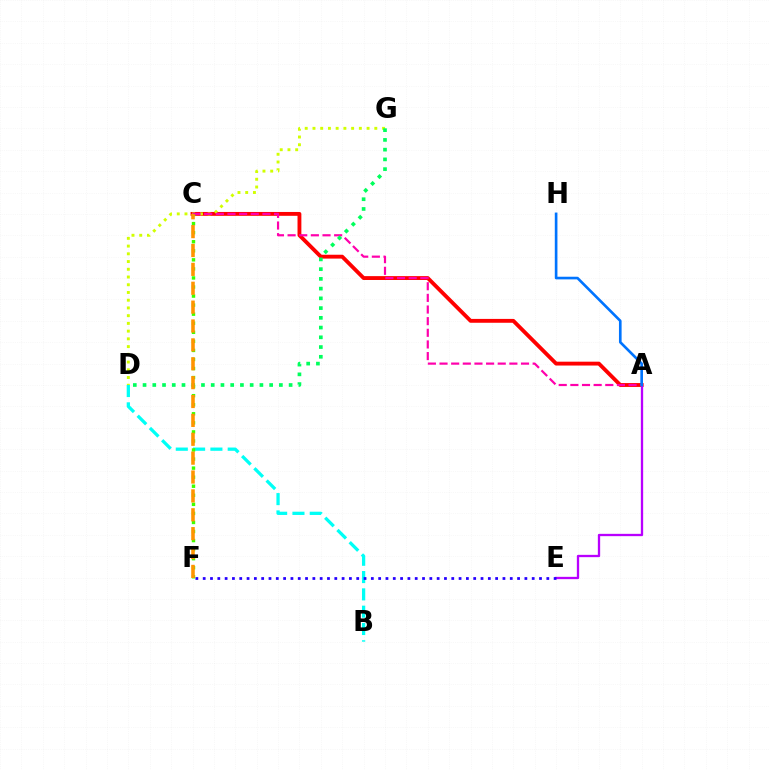{('A', 'C'): [{'color': '#ff0000', 'line_style': 'solid', 'thickness': 2.78}, {'color': '#ff00ac', 'line_style': 'dashed', 'thickness': 1.58}], ('D', 'G'): [{'color': '#d1ff00', 'line_style': 'dotted', 'thickness': 2.1}, {'color': '#00ff5c', 'line_style': 'dotted', 'thickness': 2.65}], ('A', 'E'): [{'color': '#b900ff', 'line_style': 'solid', 'thickness': 1.67}], ('B', 'D'): [{'color': '#00fff6', 'line_style': 'dashed', 'thickness': 2.35}], ('E', 'F'): [{'color': '#2500ff', 'line_style': 'dotted', 'thickness': 1.99}], ('C', 'F'): [{'color': '#3dff00', 'line_style': 'dotted', 'thickness': 2.46}, {'color': '#ff9400', 'line_style': 'dashed', 'thickness': 2.56}], ('A', 'H'): [{'color': '#0074ff', 'line_style': 'solid', 'thickness': 1.91}]}